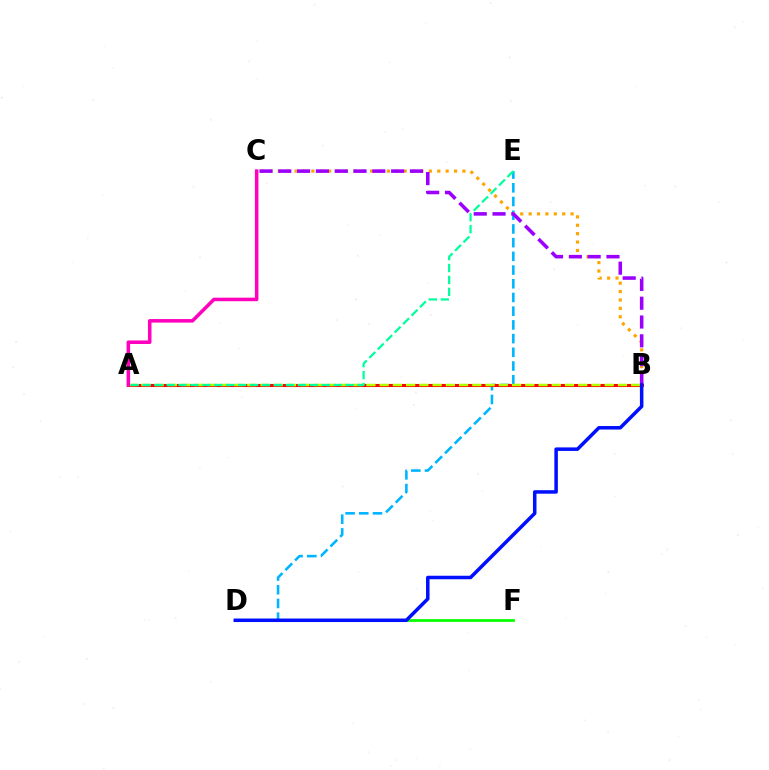{('D', 'F'): [{'color': '#08ff00', 'line_style': 'solid', 'thickness': 1.99}], ('D', 'E'): [{'color': '#00b5ff', 'line_style': 'dashed', 'thickness': 1.86}], ('B', 'C'): [{'color': '#ffa500', 'line_style': 'dotted', 'thickness': 2.28}, {'color': '#9b00ff', 'line_style': 'dashed', 'thickness': 2.55}], ('A', 'B'): [{'color': '#ff0000', 'line_style': 'solid', 'thickness': 2.21}, {'color': '#b3ff00', 'line_style': 'dashed', 'thickness': 1.8}], ('A', 'E'): [{'color': '#00ff9d', 'line_style': 'dashed', 'thickness': 1.62}], ('B', 'D'): [{'color': '#0010ff', 'line_style': 'solid', 'thickness': 2.53}], ('A', 'C'): [{'color': '#ff00bd', 'line_style': 'solid', 'thickness': 2.54}]}